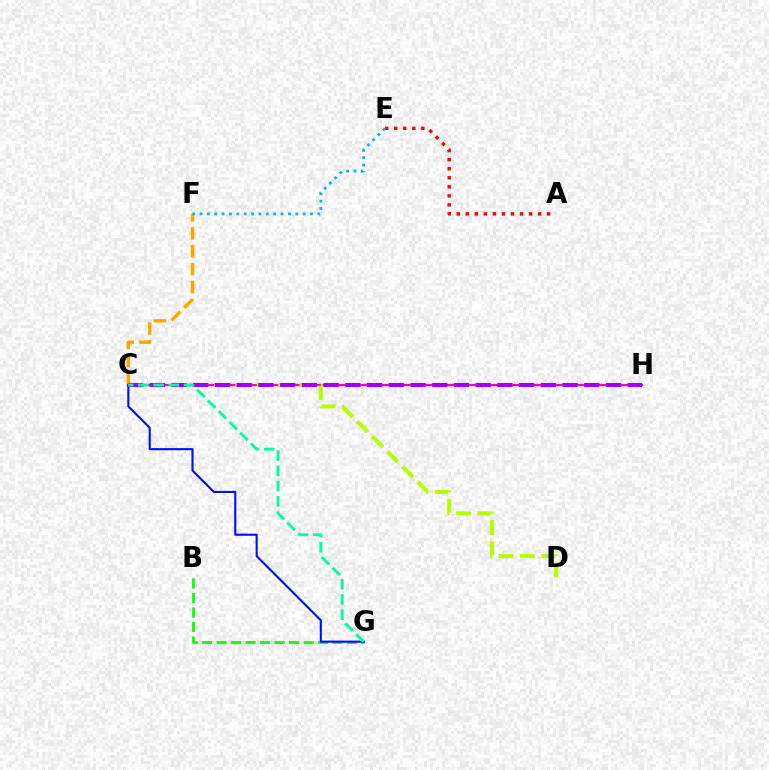{('B', 'G'): [{'color': '#08ff00', 'line_style': 'dashed', 'thickness': 1.97}], ('C', 'H'): [{'color': '#ff00bd', 'line_style': 'solid', 'thickness': 1.62}, {'color': '#9b00ff', 'line_style': 'dashed', 'thickness': 2.95}], ('C', 'F'): [{'color': '#ffa500', 'line_style': 'dashed', 'thickness': 2.43}], ('A', 'E'): [{'color': '#ff0000', 'line_style': 'dotted', 'thickness': 2.46}], ('C', 'D'): [{'color': '#b3ff00', 'line_style': 'dashed', 'thickness': 2.9}], ('E', 'F'): [{'color': '#00b5ff', 'line_style': 'dotted', 'thickness': 2.0}], ('C', 'G'): [{'color': '#0010ff', 'line_style': 'solid', 'thickness': 1.53}, {'color': '#00ff9d', 'line_style': 'dashed', 'thickness': 2.07}]}